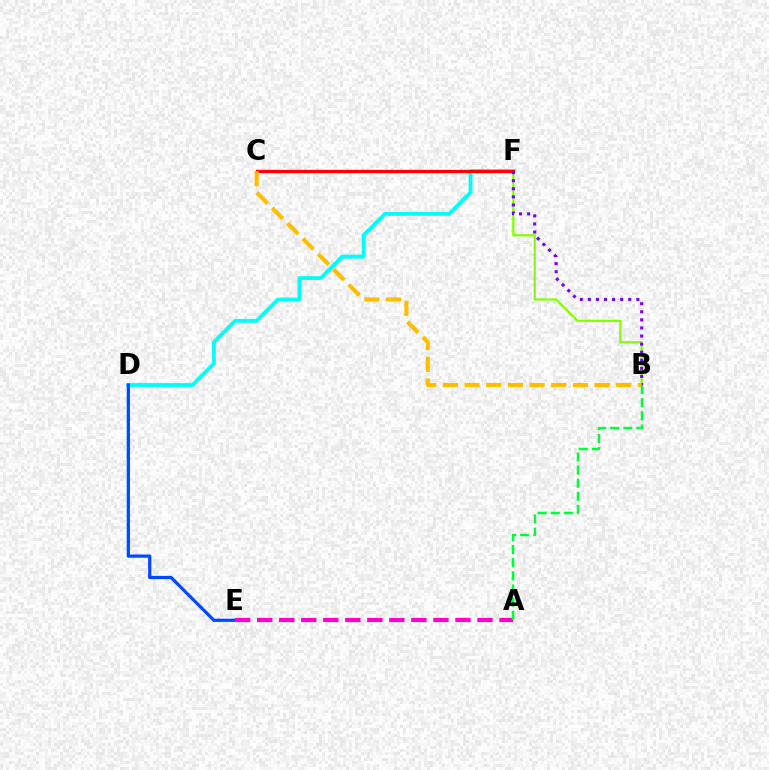{('B', 'F'): [{'color': '#84ff00', 'line_style': 'solid', 'thickness': 1.6}, {'color': '#7200ff', 'line_style': 'dotted', 'thickness': 2.2}], ('D', 'F'): [{'color': '#00fff6', 'line_style': 'solid', 'thickness': 2.74}], ('D', 'E'): [{'color': '#004bff', 'line_style': 'solid', 'thickness': 2.34}], ('C', 'F'): [{'color': '#ff0000', 'line_style': 'solid', 'thickness': 2.38}], ('A', 'E'): [{'color': '#ff00cf', 'line_style': 'dashed', 'thickness': 2.99}], ('B', 'C'): [{'color': '#ffbd00', 'line_style': 'dashed', 'thickness': 2.94}], ('A', 'B'): [{'color': '#00ff39', 'line_style': 'dashed', 'thickness': 1.78}]}